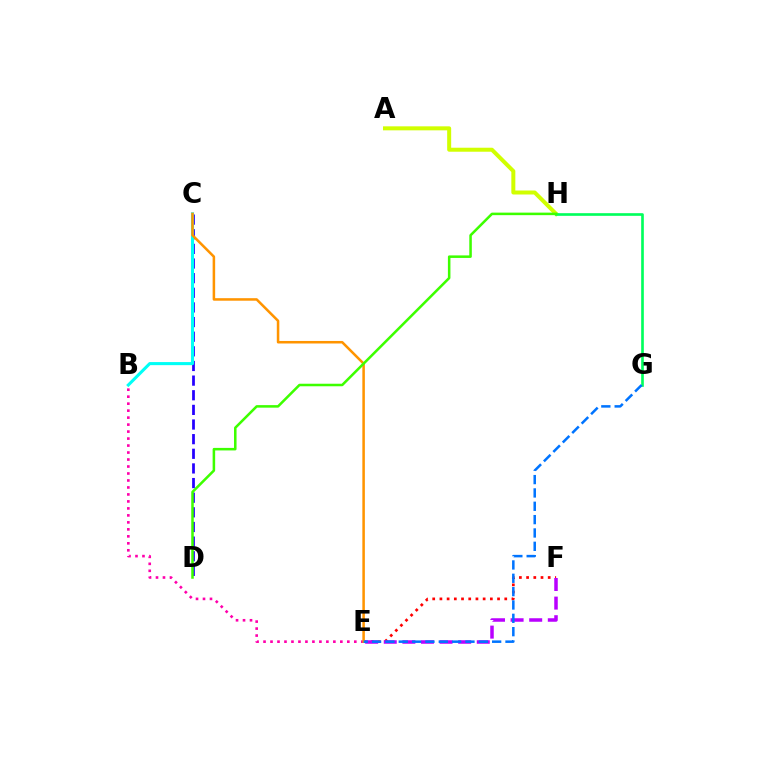{('E', 'F'): [{'color': '#ff0000', 'line_style': 'dotted', 'thickness': 1.96}, {'color': '#b900ff', 'line_style': 'dashed', 'thickness': 2.53}], ('C', 'D'): [{'color': '#2500ff', 'line_style': 'dashed', 'thickness': 1.99}], ('B', 'C'): [{'color': '#00fff6', 'line_style': 'solid', 'thickness': 2.21}], ('A', 'H'): [{'color': '#d1ff00', 'line_style': 'solid', 'thickness': 2.88}], ('G', 'H'): [{'color': '#00ff5c', 'line_style': 'solid', 'thickness': 1.91}], ('B', 'E'): [{'color': '#ff00ac', 'line_style': 'dotted', 'thickness': 1.9}], ('C', 'E'): [{'color': '#ff9400', 'line_style': 'solid', 'thickness': 1.82}], ('E', 'G'): [{'color': '#0074ff', 'line_style': 'dashed', 'thickness': 1.81}], ('D', 'H'): [{'color': '#3dff00', 'line_style': 'solid', 'thickness': 1.82}]}